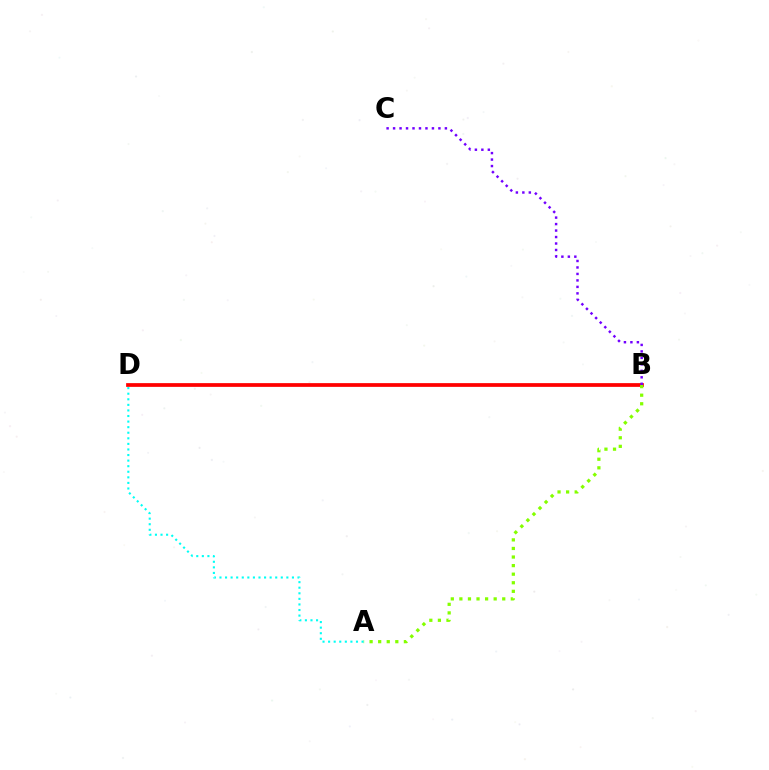{('B', 'D'): [{'color': '#ff0000', 'line_style': 'solid', 'thickness': 2.69}], ('B', 'C'): [{'color': '#7200ff', 'line_style': 'dotted', 'thickness': 1.76}], ('A', 'B'): [{'color': '#84ff00', 'line_style': 'dotted', 'thickness': 2.33}], ('A', 'D'): [{'color': '#00fff6', 'line_style': 'dotted', 'thickness': 1.51}]}